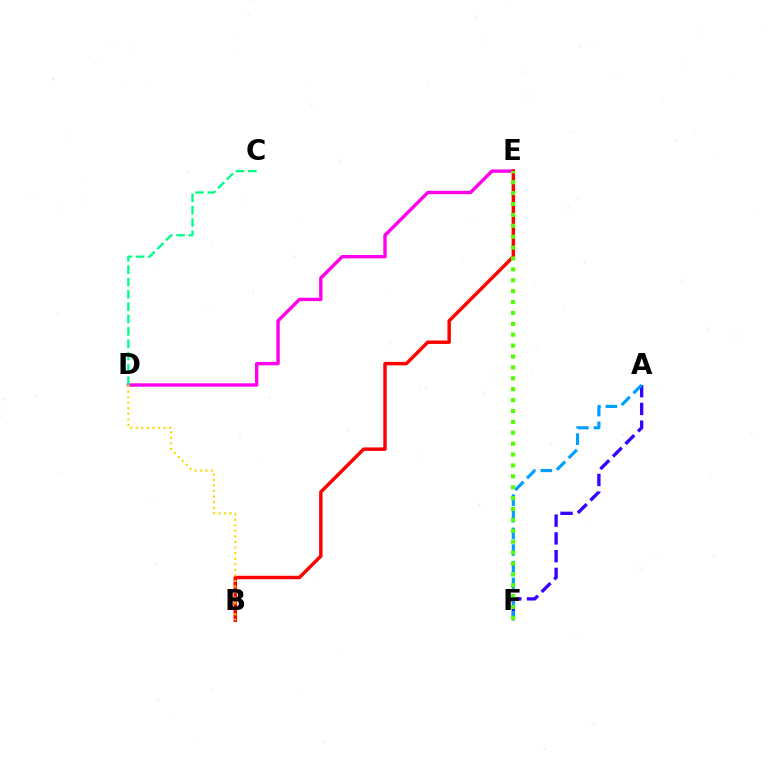{('A', 'F'): [{'color': '#3700ff', 'line_style': 'dashed', 'thickness': 2.41}, {'color': '#009eff', 'line_style': 'dashed', 'thickness': 2.26}], ('D', 'E'): [{'color': '#ff00ed', 'line_style': 'solid', 'thickness': 2.45}], ('B', 'E'): [{'color': '#ff0000', 'line_style': 'solid', 'thickness': 2.48}], ('B', 'D'): [{'color': '#ffd500', 'line_style': 'dotted', 'thickness': 1.51}], ('C', 'D'): [{'color': '#00ff86', 'line_style': 'dashed', 'thickness': 1.68}], ('E', 'F'): [{'color': '#4fff00', 'line_style': 'dotted', 'thickness': 2.96}]}